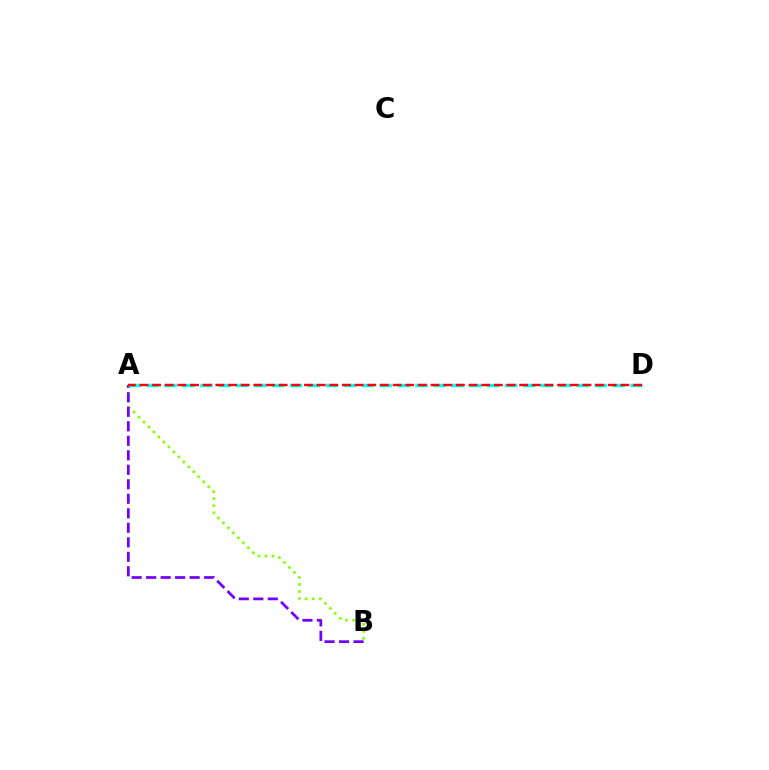{('A', 'B'): [{'color': '#84ff00', 'line_style': 'dotted', 'thickness': 1.91}, {'color': '#7200ff', 'line_style': 'dashed', 'thickness': 1.97}], ('A', 'D'): [{'color': '#00fff6', 'line_style': 'dashed', 'thickness': 2.43}, {'color': '#ff0000', 'line_style': 'dashed', 'thickness': 1.72}]}